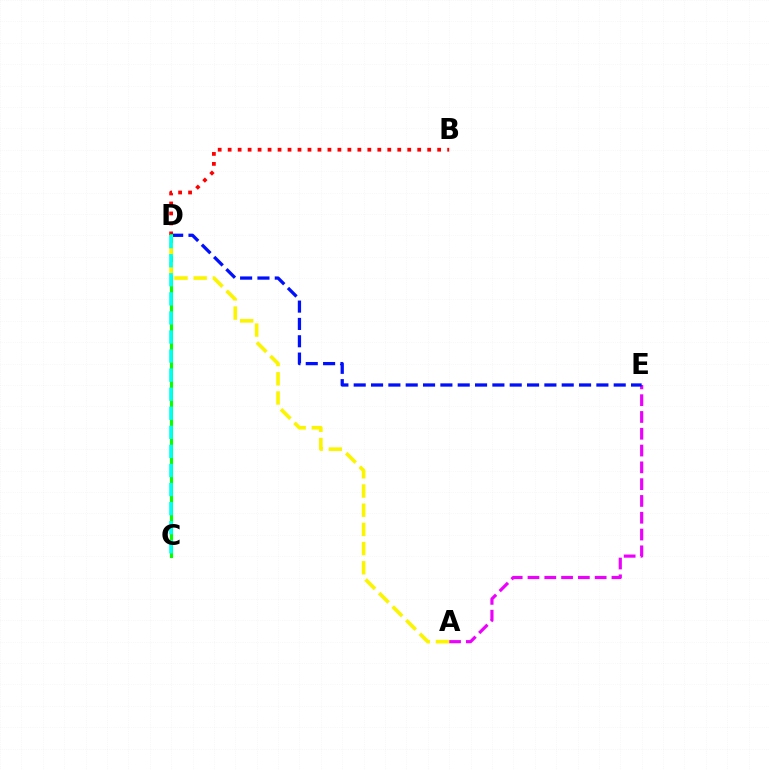{('B', 'D'): [{'color': '#ff0000', 'line_style': 'dotted', 'thickness': 2.71}], ('A', 'E'): [{'color': '#ee00ff', 'line_style': 'dashed', 'thickness': 2.28}], ('D', 'E'): [{'color': '#0010ff', 'line_style': 'dashed', 'thickness': 2.35}], ('C', 'D'): [{'color': '#08ff00', 'line_style': 'solid', 'thickness': 2.26}, {'color': '#00fff6', 'line_style': 'dashed', 'thickness': 2.59}], ('A', 'D'): [{'color': '#fcf500', 'line_style': 'dashed', 'thickness': 2.61}]}